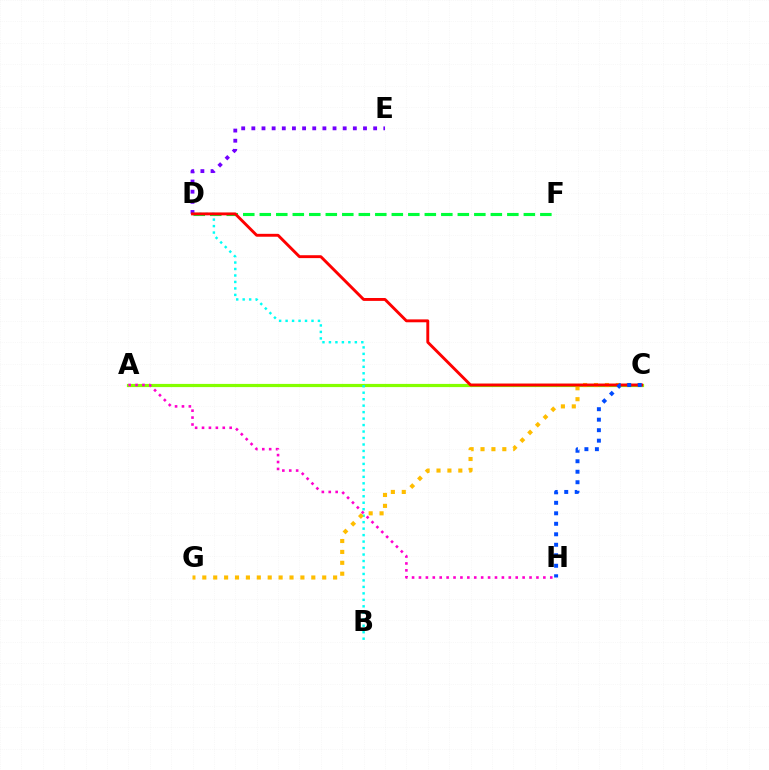{('D', 'E'): [{'color': '#7200ff', 'line_style': 'dotted', 'thickness': 2.76}], ('D', 'F'): [{'color': '#00ff39', 'line_style': 'dashed', 'thickness': 2.24}], ('A', 'C'): [{'color': '#84ff00', 'line_style': 'solid', 'thickness': 2.29}], ('B', 'D'): [{'color': '#00fff6', 'line_style': 'dotted', 'thickness': 1.76}], ('C', 'G'): [{'color': '#ffbd00', 'line_style': 'dotted', 'thickness': 2.96}], ('C', 'D'): [{'color': '#ff0000', 'line_style': 'solid', 'thickness': 2.08}], ('C', 'H'): [{'color': '#004bff', 'line_style': 'dotted', 'thickness': 2.85}], ('A', 'H'): [{'color': '#ff00cf', 'line_style': 'dotted', 'thickness': 1.88}]}